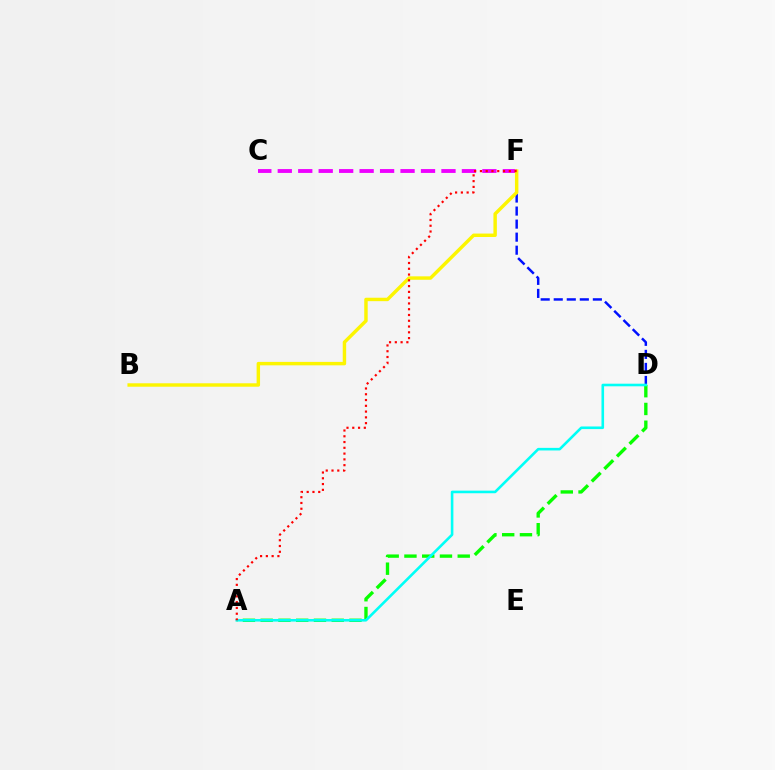{('C', 'F'): [{'color': '#ee00ff', 'line_style': 'dashed', 'thickness': 2.78}], ('A', 'D'): [{'color': '#08ff00', 'line_style': 'dashed', 'thickness': 2.41}, {'color': '#00fff6', 'line_style': 'solid', 'thickness': 1.87}], ('D', 'F'): [{'color': '#0010ff', 'line_style': 'dashed', 'thickness': 1.77}], ('B', 'F'): [{'color': '#fcf500', 'line_style': 'solid', 'thickness': 2.48}], ('A', 'F'): [{'color': '#ff0000', 'line_style': 'dotted', 'thickness': 1.57}]}